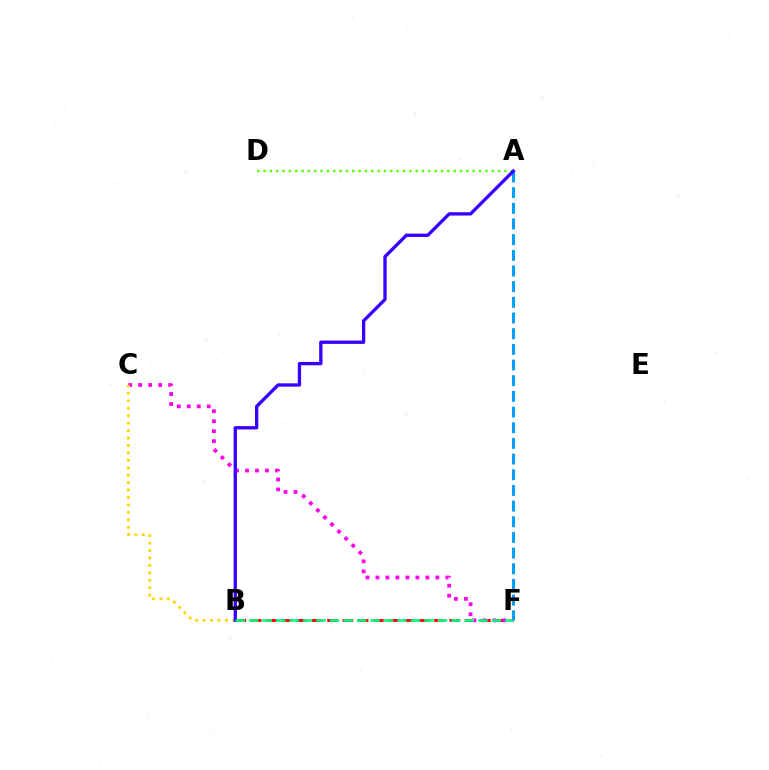{('B', 'F'): [{'color': '#ff0000', 'line_style': 'dashed', 'thickness': 2.08}, {'color': '#00ff86', 'line_style': 'dashed', 'thickness': 1.83}], ('A', 'F'): [{'color': '#009eff', 'line_style': 'dashed', 'thickness': 2.13}], ('A', 'D'): [{'color': '#4fff00', 'line_style': 'dotted', 'thickness': 1.72}], ('C', 'F'): [{'color': '#ff00ed', 'line_style': 'dotted', 'thickness': 2.71}], ('B', 'C'): [{'color': '#ffd500', 'line_style': 'dotted', 'thickness': 2.02}], ('A', 'B'): [{'color': '#3700ff', 'line_style': 'solid', 'thickness': 2.4}]}